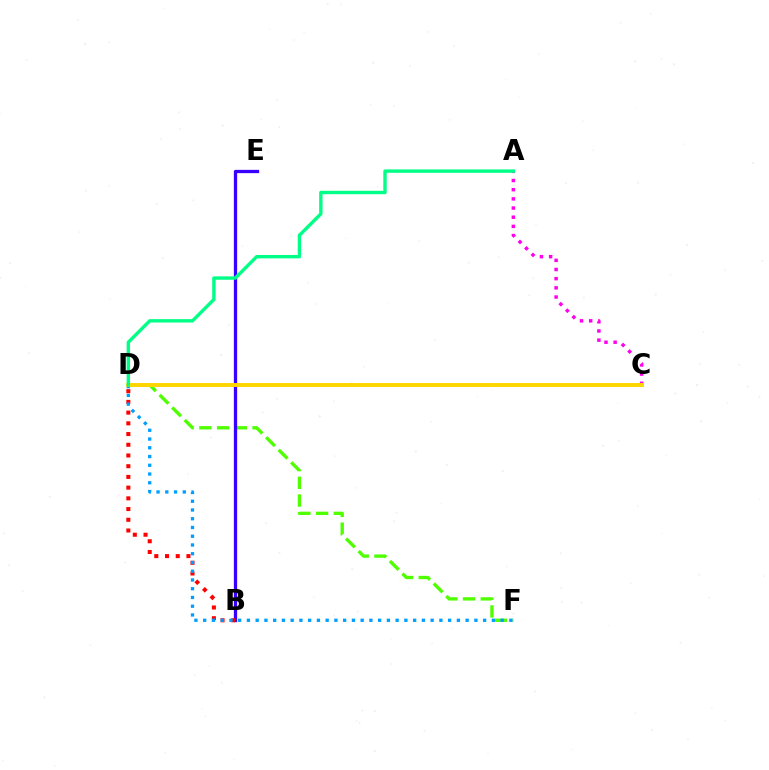{('D', 'F'): [{'color': '#4fff00', 'line_style': 'dashed', 'thickness': 2.41}, {'color': '#009eff', 'line_style': 'dotted', 'thickness': 2.38}], ('A', 'C'): [{'color': '#ff00ed', 'line_style': 'dotted', 'thickness': 2.49}], ('B', 'E'): [{'color': '#3700ff', 'line_style': 'solid', 'thickness': 2.36}], ('B', 'D'): [{'color': '#ff0000', 'line_style': 'dotted', 'thickness': 2.91}], ('C', 'D'): [{'color': '#ffd500', 'line_style': 'solid', 'thickness': 2.83}], ('A', 'D'): [{'color': '#00ff86', 'line_style': 'solid', 'thickness': 2.44}]}